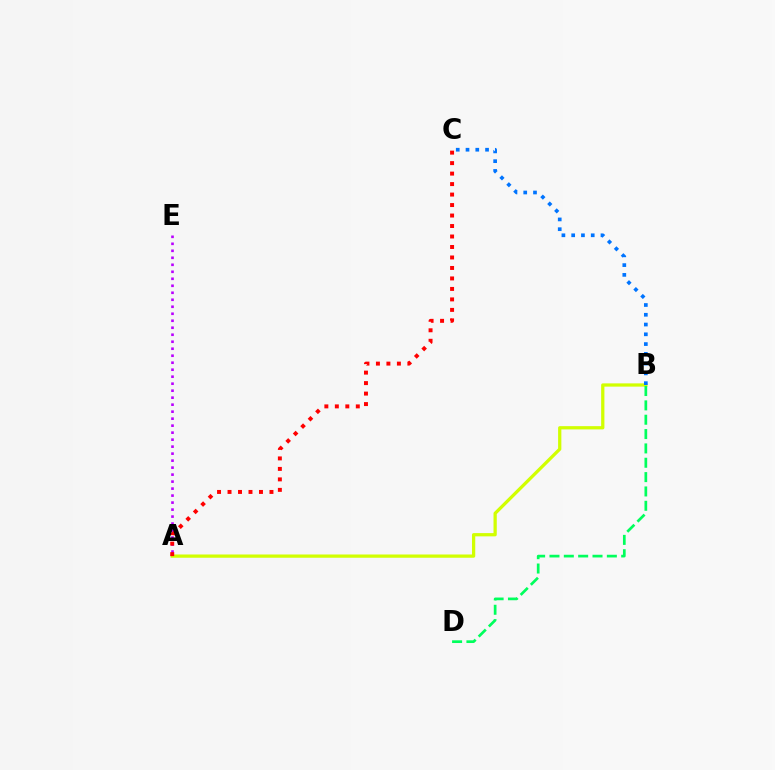{('A', 'B'): [{'color': '#d1ff00', 'line_style': 'solid', 'thickness': 2.34}], ('A', 'E'): [{'color': '#b900ff', 'line_style': 'dotted', 'thickness': 1.9}], ('B', 'C'): [{'color': '#0074ff', 'line_style': 'dotted', 'thickness': 2.65}], ('A', 'C'): [{'color': '#ff0000', 'line_style': 'dotted', 'thickness': 2.85}], ('B', 'D'): [{'color': '#00ff5c', 'line_style': 'dashed', 'thickness': 1.95}]}